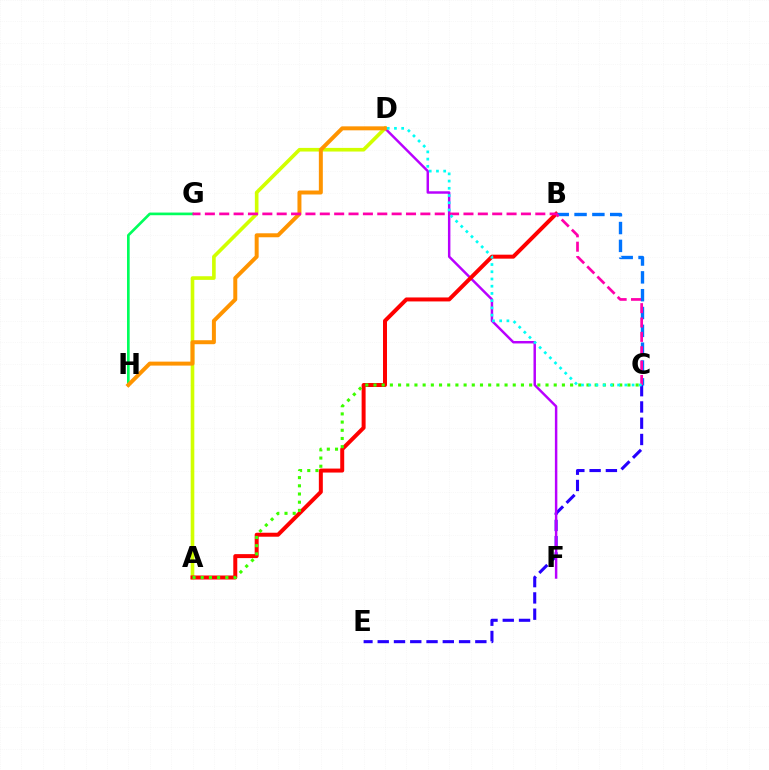{('G', 'H'): [{'color': '#00ff5c', 'line_style': 'solid', 'thickness': 1.92}], ('C', 'E'): [{'color': '#2500ff', 'line_style': 'dashed', 'thickness': 2.21}], ('A', 'D'): [{'color': '#d1ff00', 'line_style': 'solid', 'thickness': 2.62}], ('D', 'F'): [{'color': '#b900ff', 'line_style': 'solid', 'thickness': 1.77}], ('A', 'B'): [{'color': '#ff0000', 'line_style': 'solid', 'thickness': 2.87}], ('D', 'H'): [{'color': '#ff9400', 'line_style': 'solid', 'thickness': 2.86}], ('B', 'C'): [{'color': '#0074ff', 'line_style': 'dashed', 'thickness': 2.42}], ('A', 'C'): [{'color': '#3dff00', 'line_style': 'dotted', 'thickness': 2.23}], ('C', 'G'): [{'color': '#ff00ac', 'line_style': 'dashed', 'thickness': 1.95}], ('C', 'D'): [{'color': '#00fff6', 'line_style': 'dotted', 'thickness': 1.96}]}